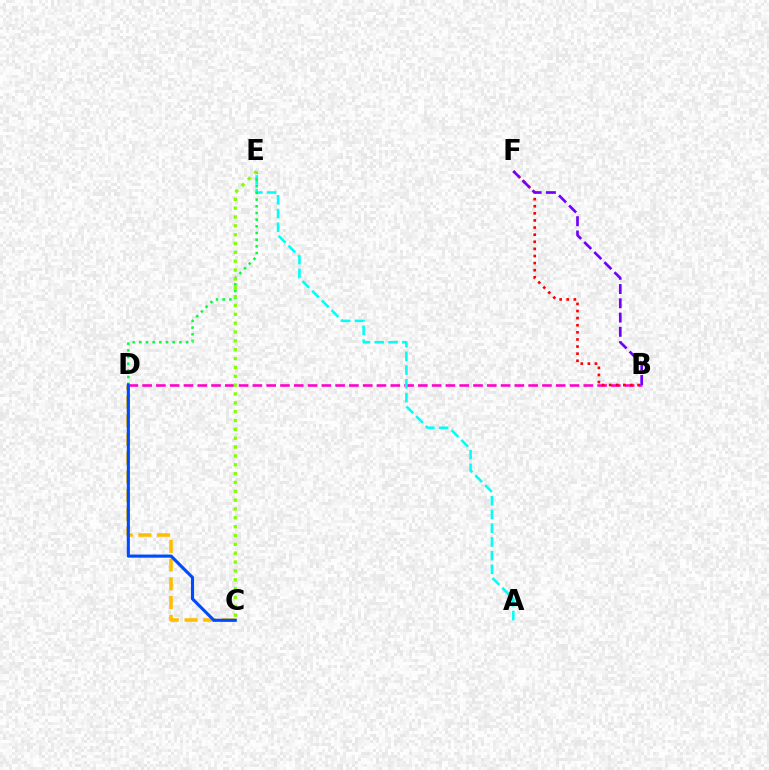{('B', 'D'): [{'color': '#ff00cf', 'line_style': 'dashed', 'thickness': 1.87}], ('A', 'E'): [{'color': '#00fff6', 'line_style': 'dashed', 'thickness': 1.87}], ('C', 'D'): [{'color': '#ffbd00', 'line_style': 'dashed', 'thickness': 2.54}, {'color': '#004bff', 'line_style': 'solid', 'thickness': 2.24}], ('D', 'E'): [{'color': '#00ff39', 'line_style': 'dotted', 'thickness': 1.82}], ('B', 'F'): [{'color': '#ff0000', 'line_style': 'dotted', 'thickness': 1.93}, {'color': '#7200ff', 'line_style': 'dashed', 'thickness': 1.94}], ('C', 'E'): [{'color': '#84ff00', 'line_style': 'dotted', 'thickness': 2.4}]}